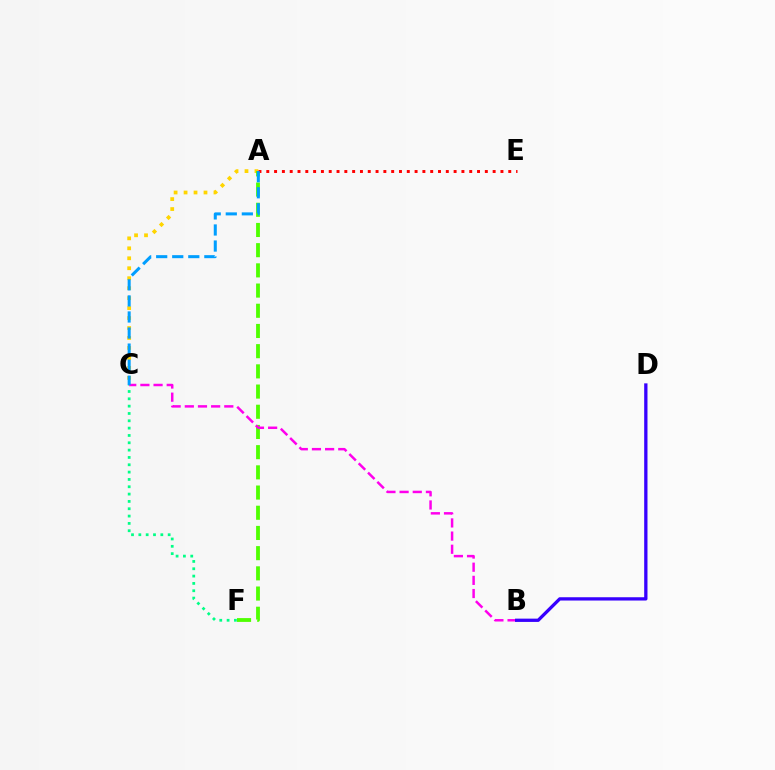{('A', 'C'): [{'color': '#ffd500', 'line_style': 'dotted', 'thickness': 2.71}, {'color': '#009eff', 'line_style': 'dashed', 'thickness': 2.18}], ('A', 'F'): [{'color': '#4fff00', 'line_style': 'dashed', 'thickness': 2.74}], ('C', 'F'): [{'color': '#00ff86', 'line_style': 'dotted', 'thickness': 1.99}], ('A', 'E'): [{'color': '#ff0000', 'line_style': 'dotted', 'thickness': 2.12}], ('B', 'C'): [{'color': '#ff00ed', 'line_style': 'dashed', 'thickness': 1.79}], ('B', 'D'): [{'color': '#3700ff', 'line_style': 'solid', 'thickness': 2.37}]}